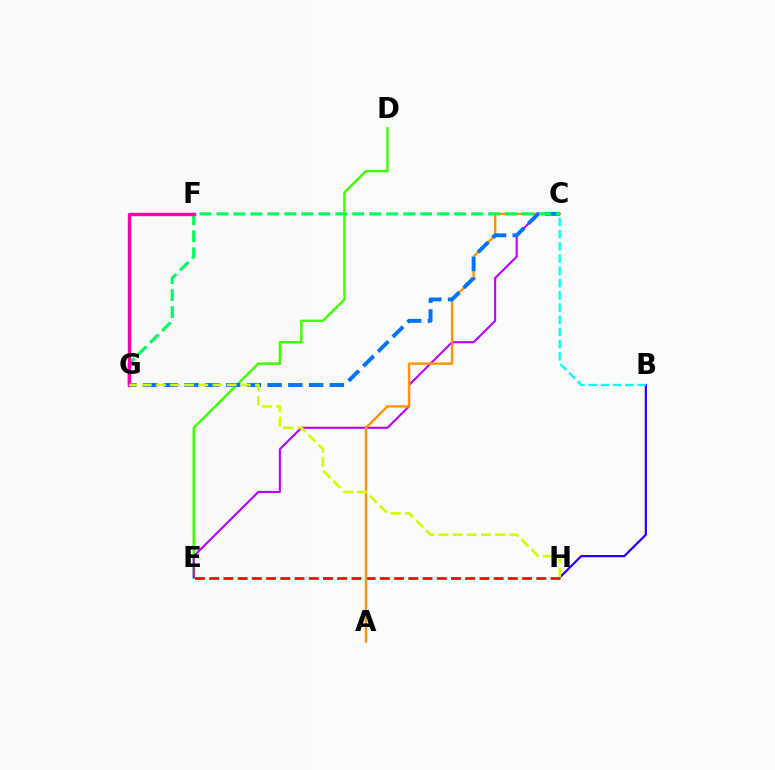{('D', 'E'): [{'color': '#3dff00', 'line_style': 'solid', 'thickness': 1.75}], ('E', 'H'): [{'color': '#ff0000', 'line_style': 'dashed', 'thickness': 1.93}], ('C', 'E'): [{'color': '#b900ff', 'line_style': 'solid', 'thickness': 1.51}], ('A', 'C'): [{'color': '#ff9400', 'line_style': 'solid', 'thickness': 1.71}], ('B', 'H'): [{'color': '#2500ff', 'line_style': 'solid', 'thickness': 1.58}], ('C', 'G'): [{'color': '#0074ff', 'line_style': 'dashed', 'thickness': 2.82}, {'color': '#00ff5c', 'line_style': 'dashed', 'thickness': 2.31}], ('B', 'C'): [{'color': '#00fff6', 'line_style': 'dashed', 'thickness': 1.66}], ('F', 'G'): [{'color': '#ff00ac', 'line_style': 'solid', 'thickness': 2.41}], ('G', 'H'): [{'color': '#d1ff00', 'line_style': 'dashed', 'thickness': 1.92}]}